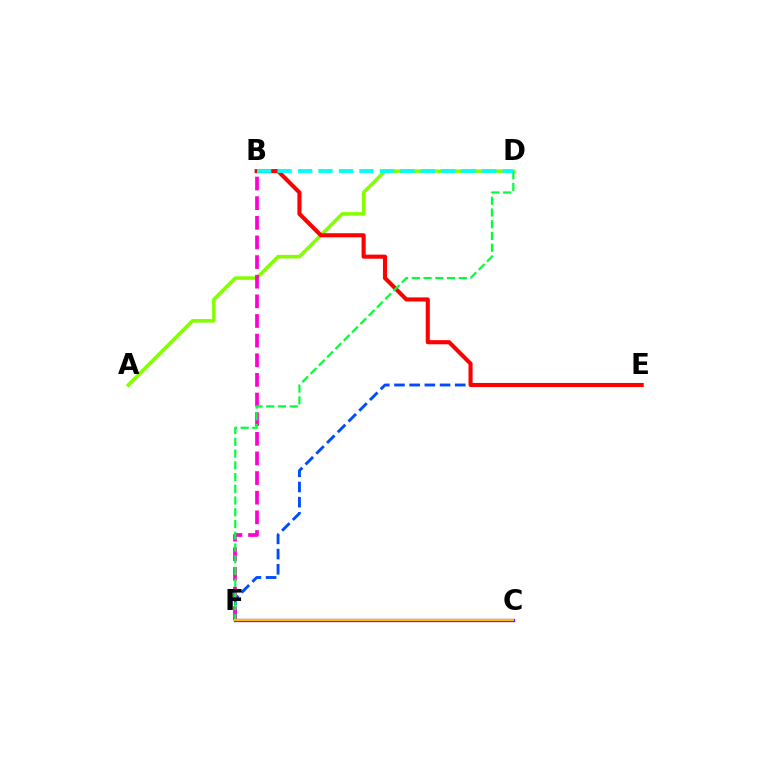{('A', 'D'): [{'color': '#84ff00', 'line_style': 'solid', 'thickness': 2.56}], ('E', 'F'): [{'color': '#004bff', 'line_style': 'dashed', 'thickness': 2.06}], ('B', 'E'): [{'color': '#ff0000', 'line_style': 'solid', 'thickness': 2.95}], ('C', 'F'): [{'color': '#7200ff', 'line_style': 'solid', 'thickness': 2.37}, {'color': '#ffbd00', 'line_style': 'solid', 'thickness': 1.58}], ('B', 'F'): [{'color': '#ff00cf', 'line_style': 'dashed', 'thickness': 2.67}], ('D', 'F'): [{'color': '#00ff39', 'line_style': 'dashed', 'thickness': 1.59}], ('B', 'D'): [{'color': '#00fff6', 'line_style': 'dashed', 'thickness': 2.78}]}